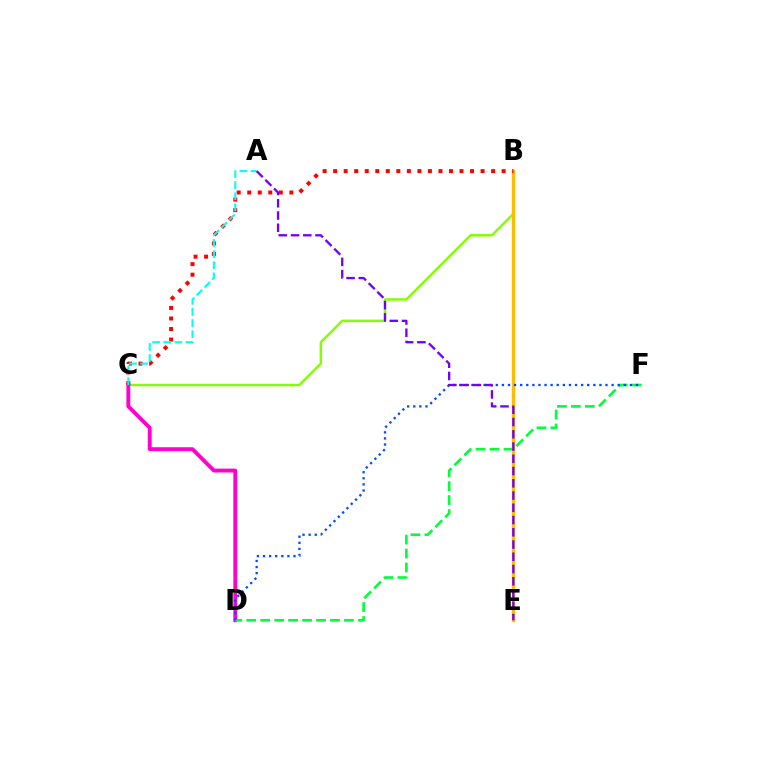{('B', 'C'): [{'color': '#84ff00', 'line_style': 'solid', 'thickness': 1.77}, {'color': '#ff0000', 'line_style': 'dotted', 'thickness': 2.86}], ('C', 'D'): [{'color': '#ff00cf', 'line_style': 'solid', 'thickness': 2.79}], ('D', 'F'): [{'color': '#00ff39', 'line_style': 'dashed', 'thickness': 1.9}, {'color': '#004bff', 'line_style': 'dotted', 'thickness': 1.66}], ('B', 'E'): [{'color': '#ffbd00', 'line_style': 'solid', 'thickness': 2.44}], ('A', 'C'): [{'color': '#00fff6', 'line_style': 'dashed', 'thickness': 1.51}], ('A', 'E'): [{'color': '#7200ff', 'line_style': 'dashed', 'thickness': 1.66}]}